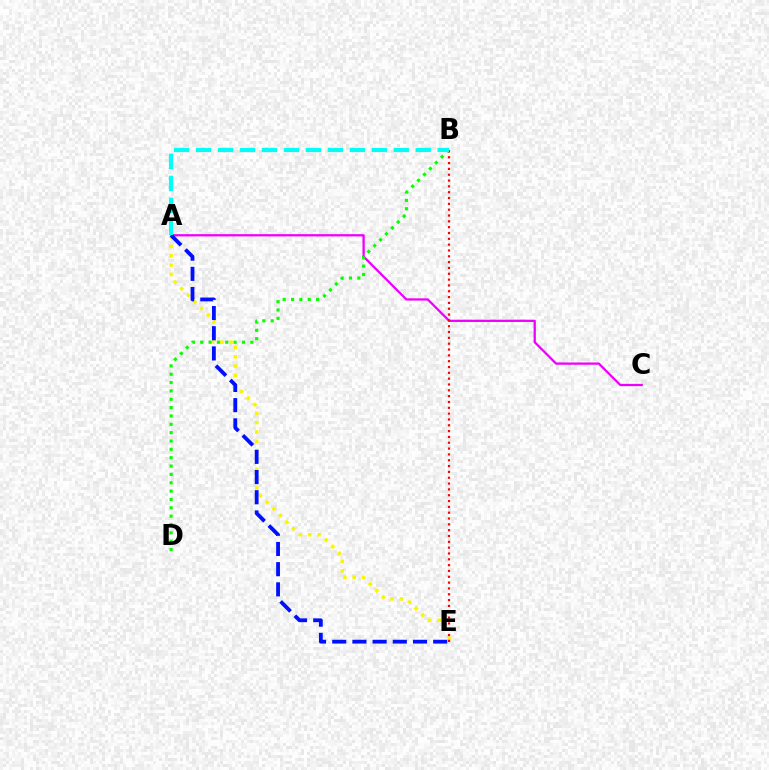{('A', 'C'): [{'color': '#ee00ff', 'line_style': 'solid', 'thickness': 1.63}], ('A', 'E'): [{'color': '#fcf500', 'line_style': 'dotted', 'thickness': 2.54}, {'color': '#0010ff', 'line_style': 'dashed', 'thickness': 2.74}], ('B', 'D'): [{'color': '#08ff00', 'line_style': 'dotted', 'thickness': 2.27}], ('B', 'E'): [{'color': '#ff0000', 'line_style': 'dotted', 'thickness': 1.58}], ('A', 'B'): [{'color': '#00fff6', 'line_style': 'dashed', 'thickness': 2.98}]}